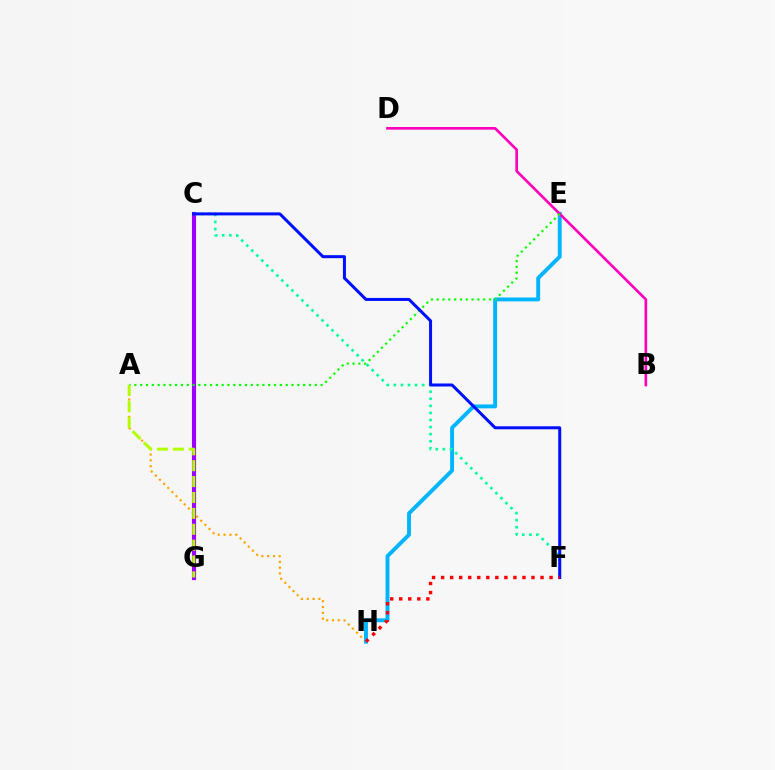{('A', 'H'): [{'color': '#ffa500', 'line_style': 'dotted', 'thickness': 1.58}], ('C', 'G'): [{'color': '#9b00ff', 'line_style': 'solid', 'thickness': 2.97}], ('E', 'H'): [{'color': '#00b5ff', 'line_style': 'solid', 'thickness': 2.82}], ('C', 'F'): [{'color': '#00ff9d', 'line_style': 'dotted', 'thickness': 1.92}, {'color': '#0010ff', 'line_style': 'solid', 'thickness': 2.17}], ('B', 'D'): [{'color': '#ff00bd', 'line_style': 'solid', 'thickness': 1.92}], ('A', 'E'): [{'color': '#08ff00', 'line_style': 'dotted', 'thickness': 1.58}], ('A', 'G'): [{'color': '#b3ff00', 'line_style': 'dashed', 'thickness': 2.16}], ('F', 'H'): [{'color': '#ff0000', 'line_style': 'dotted', 'thickness': 2.46}]}